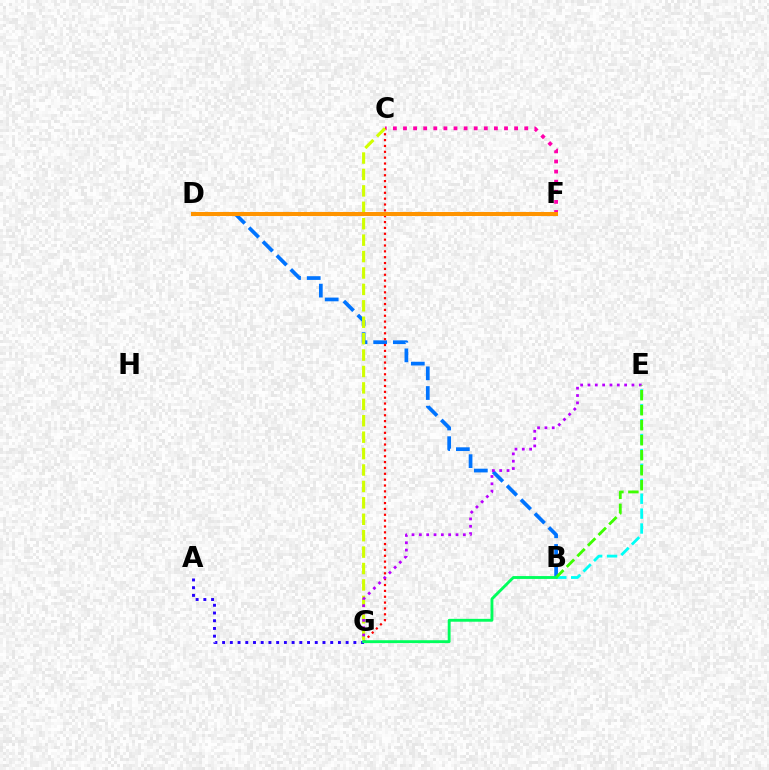{('B', 'D'): [{'color': '#0074ff', 'line_style': 'dashed', 'thickness': 2.67}], ('C', 'F'): [{'color': '#ff00ac', 'line_style': 'dotted', 'thickness': 2.74}], ('C', 'G'): [{'color': '#ff0000', 'line_style': 'dotted', 'thickness': 1.59}, {'color': '#d1ff00', 'line_style': 'dashed', 'thickness': 2.23}], ('B', 'E'): [{'color': '#00fff6', 'line_style': 'dashed', 'thickness': 2.02}, {'color': '#3dff00', 'line_style': 'dashed', 'thickness': 2.04}], ('E', 'G'): [{'color': '#b900ff', 'line_style': 'dotted', 'thickness': 1.99}], ('D', 'F'): [{'color': '#ff9400', 'line_style': 'solid', 'thickness': 2.91}], ('A', 'G'): [{'color': '#2500ff', 'line_style': 'dotted', 'thickness': 2.1}], ('B', 'G'): [{'color': '#00ff5c', 'line_style': 'solid', 'thickness': 2.07}]}